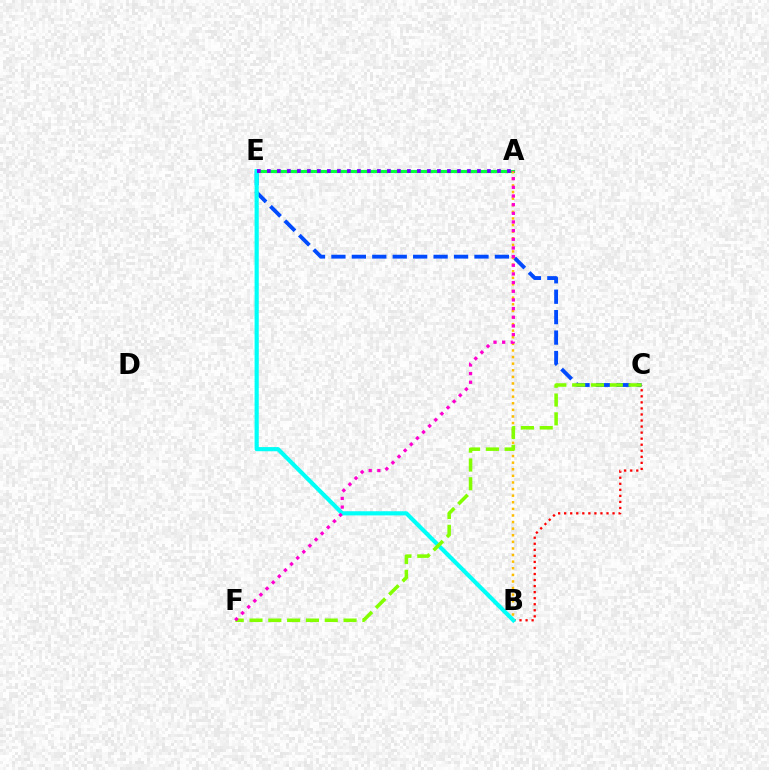{('B', 'C'): [{'color': '#ff0000', 'line_style': 'dotted', 'thickness': 1.64}], ('A', 'E'): [{'color': '#00ff39', 'line_style': 'solid', 'thickness': 2.24}, {'color': '#7200ff', 'line_style': 'dotted', 'thickness': 2.72}], ('C', 'E'): [{'color': '#004bff', 'line_style': 'dashed', 'thickness': 2.78}], ('B', 'E'): [{'color': '#00fff6', 'line_style': 'solid', 'thickness': 2.99}], ('A', 'B'): [{'color': '#ffbd00', 'line_style': 'dotted', 'thickness': 1.79}], ('C', 'F'): [{'color': '#84ff00', 'line_style': 'dashed', 'thickness': 2.56}], ('A', 'F'): [{'color': '#ff00cf', 'line_style': 'dotted', 'thickness': 2.35}]}